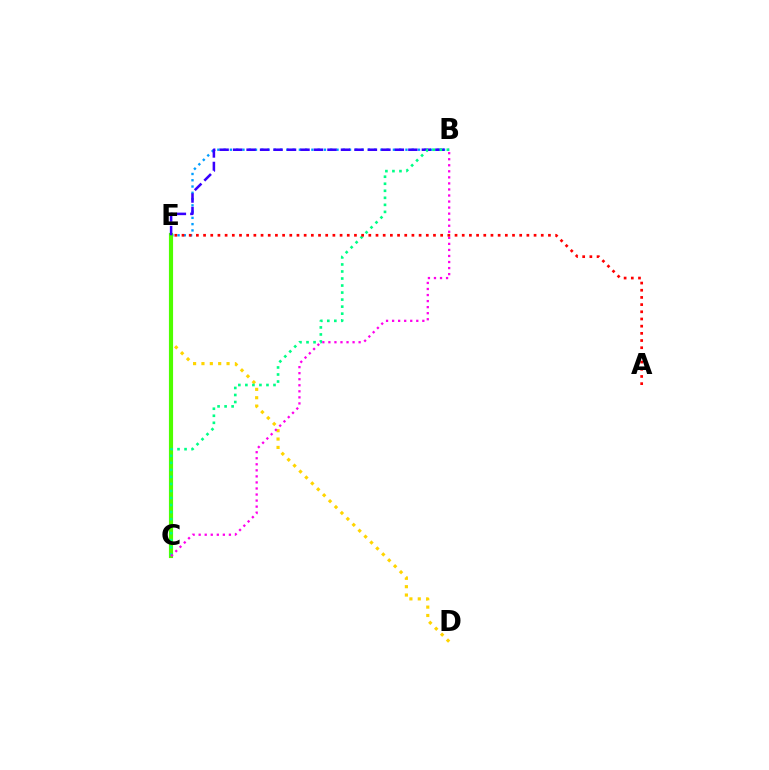{('B', 'E'): [{'color': '#009eff', 'line_style': 'dotted', 'thickness': 1.7}, {'color': '#3700ff', 'line_style': 'dashed', 'thickness': 1.83}], ('D', 'E'): [{'color': '#ffd500', 'line_style': 'dotted', 'thickness': 2.27}], ('C', 'E'): [{'color': '#4fff00', 'line_style': 'solid', 'thickness': 2.99}], ('B', 'C'): [{'color': '#00ff86', 'line_style': 'dotted', 'thickness': 1.91}, {'color': '#ff00ed', 'line_style': 'dotted', 'thickness': 1.64}], ('A', 'E'): [{'color': '#ff0000', 'line_style': 'dotted', 'thickness': 1.95}]}